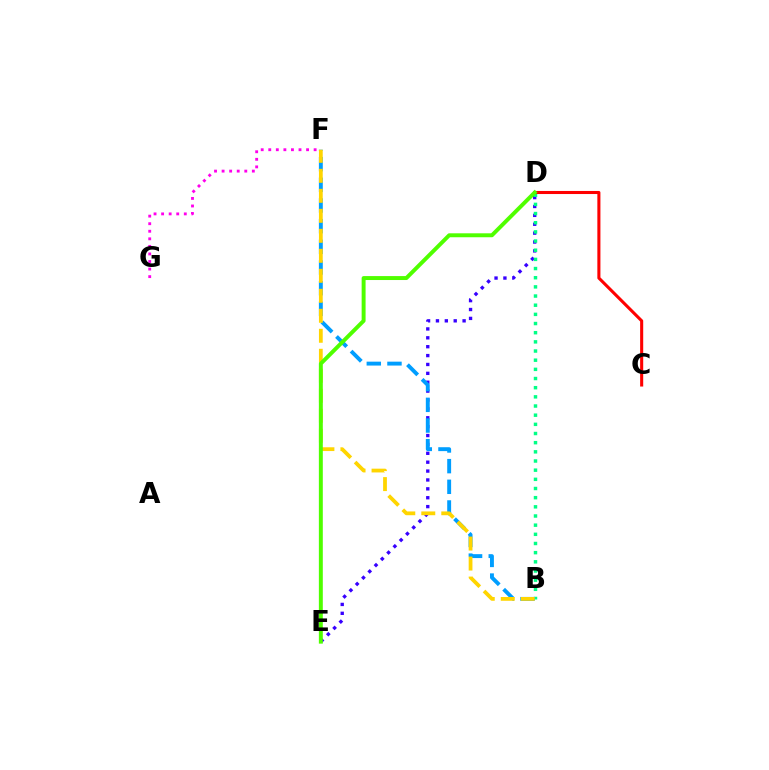{('D', 'E'): [{'color': '#3700ff', 'line_style': 'dotted', 'thickness': 2.41}, {'color': '#4fff00', 'line_style': 'solid', 'thickness': 2.84}], ('B', 'D'): [{'color': '#00ff86', 'line_style': 'dotted', 'thickness': 2.49}], ('B', 'F'): [{'color': '#009eff', 'line_style': 'dashed', 'thickness': 2.81}, {'color': '#ffd500', 'line_style': 'dashed', 'thickness': 2.72}], ('F', 'G'): [{'color': '#ff00ed', 'line_style': 'dotted', 'thickness': 2.05}], ('C', 'D'): [{'color': '#ff0000', 'line_style': 'solid', 'thickness': 2.21}]}